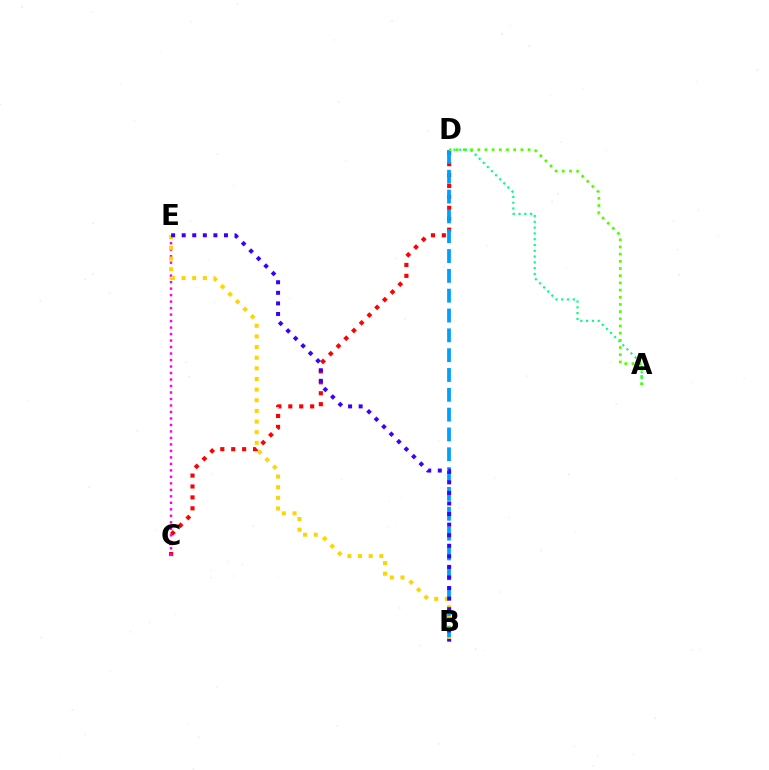{('C', 'D'): [{'color': '#ff0000', 'line_style': 'dotted', 'thickness': 2.97}], ('A', 'D'): [{'color': '#00ff86', 'line_style': 'dotted', 'thickness': 1.57}, {'color': '#4fff00', 'line_style': 'dotted', 'thickness': 1.95}], ('B', 'D'): [{'color': '#009eff', 'line_style': 'dashed', 'thickness': 2.69}], ('C', 'E'): [{'color': '#ff00ed', 'line_style': 'dotted', 'thickness': 1.76}], ('B', 'E'): [{'color': '#ffd500', 'line_style': 'dotted', 'thickness': 2.89}, {'color': '#3700ff', 'line_style': 'dotted', 'thickness': 2.87}]}